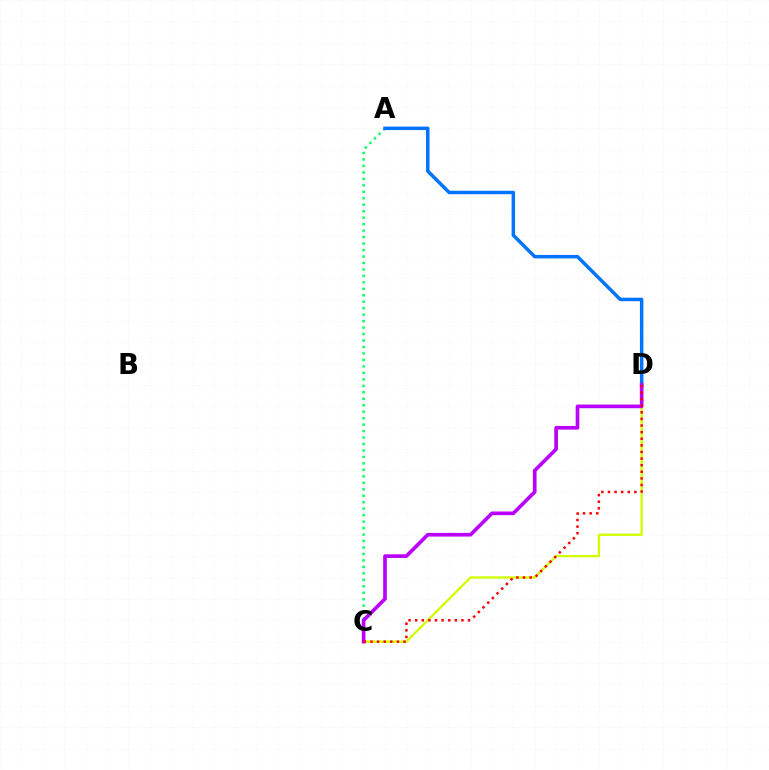{('A', 'C'): [{'color': '#00ff5c', 'line_style': 'dotted', 'thickness': 1.76}], ('A', 'D'): [{'color': '#0074ff', 'line_style': 'solid', 'thickness': 2.51}], ('C', 'D'): [{'color': '#d1ff00', 'line_style': 'solid', 'thickness': 1.68}, {'color': '#b900ff', 'line_style': 'solid', 'thickness': 2.64}, {'color': '#ff0000', 'line_style': 'dotted', 'thickness': 1.8}]}